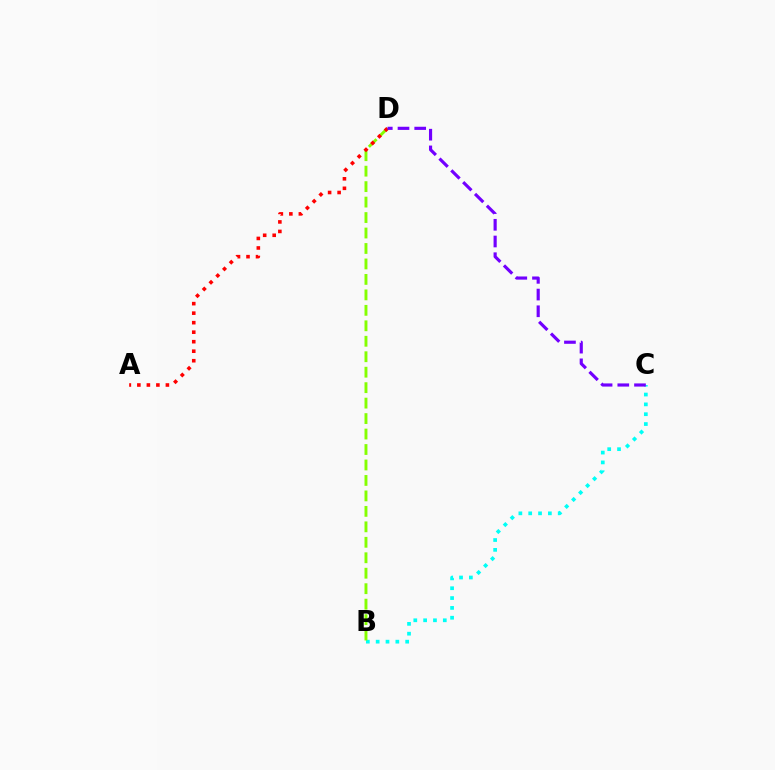{('B', 'C'): [{'color': '#00fff6', 'line_style': 'dotted', 'thickness': 2.67}], ('B', 'D'): [{'color': '#84ff00', 'line_style': 'dashed', 'thickness': 2.1}], ('A', 'D'): [{'color': '#ff0000', 'line_style': 'dotted', 'thickness': 2.58}], ('C', 'D'): [{'color': '#7200ff', 'line_style': 'dashed', 'thickness': 2.27}]}